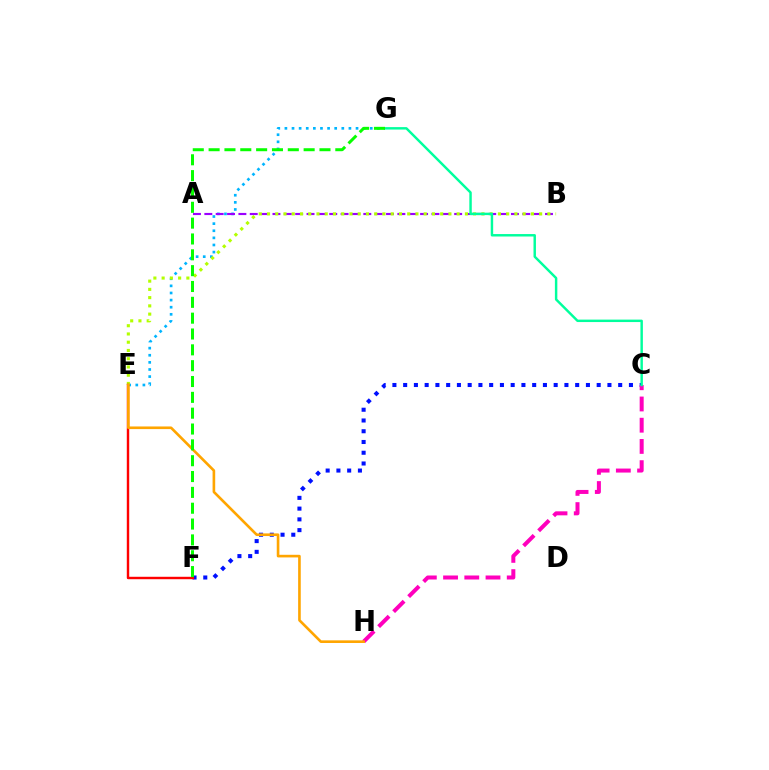{('E', 'G'): [{'color': '#00b5ff', 'line_style': 'dotted', 'thickness': 1.93}], ('C', 'F'): [{'color': '#0010ff', 'line_style': 'dotted', 'thickness': 2.92}], ('C', 'H'): [{'color': '#ff00bd', 'line_style': 'dashed', 'thickness': 2.88}], ('A', 'B'): [{'color': '#9b00ff', 'line_style': 'dashed', 'thickness': 1.54}], ('B', 'E'): [{'color': '#b3ff00', 'line_style': 'dotted', 'thickness': 2.24}], ('C', 'G'): [{'color': '#00ff9d', 'line_style': 'solid', 'thickness': 1.76}], ('E', 'F'): [{'color': '#ff0000', 'line_style': 'solid', 'thickness': 1.75}], ('E', 'H'): [{'color': '#ffa500', 'line_style': 'solid', 'thickness': 1.89}], ('F', 'G'): [{'color': '#08ff00', 'line_style': 'dashed', 'thickness': 2.15}]}